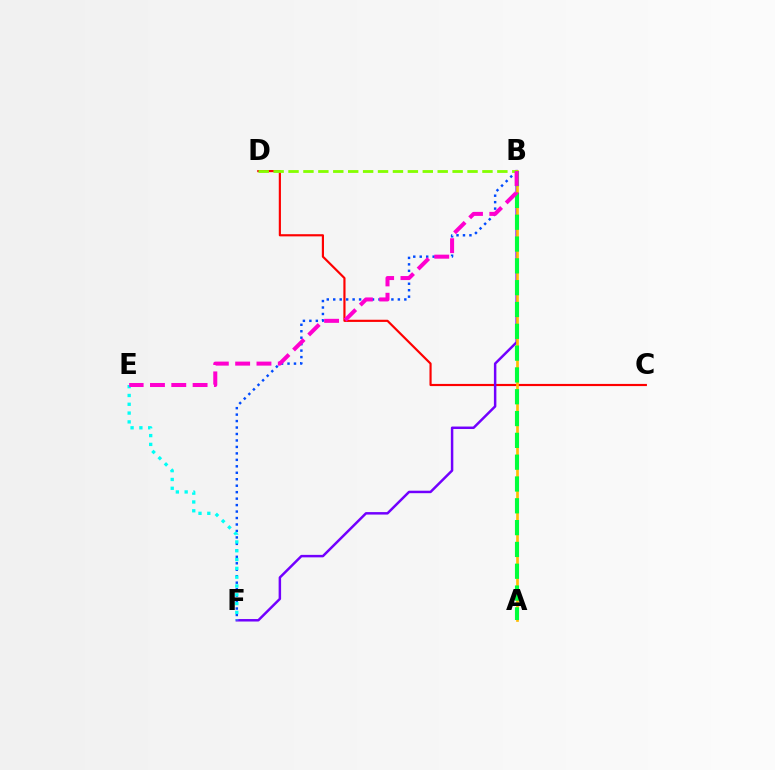{('C', 'D'): [{'color': '#ff0000', 'line_style': 'solid', 'thickness': 1.56}], ('B', 'F'): [{'color': '#7200ff', 'line_style': 'solid', 'thickness': 1.78}, {'color': '#004bff', 'line_style': 'dotted', 'thickness': 1.76}], ('A', 'B'): [{'color': '#ffbd00', 'line_style': 'solid', 'thickness': 1.92}, {'color': '#00ff39', 'line_style': 'dashed', 'thickness': 2.96}], ('E', 'F'): [{'color': '#00fff6', 'line_style': 'dotted', 'thickness': 2.39}], ('B', 'D'): [{'color': '#84ff00', 'line_style': 'dashed', 'thickness': 2.03}], ('B', 'E'): [{'color': '#ff00cf', 'line_style': 'dashed', 'thickness': 2.9}]}